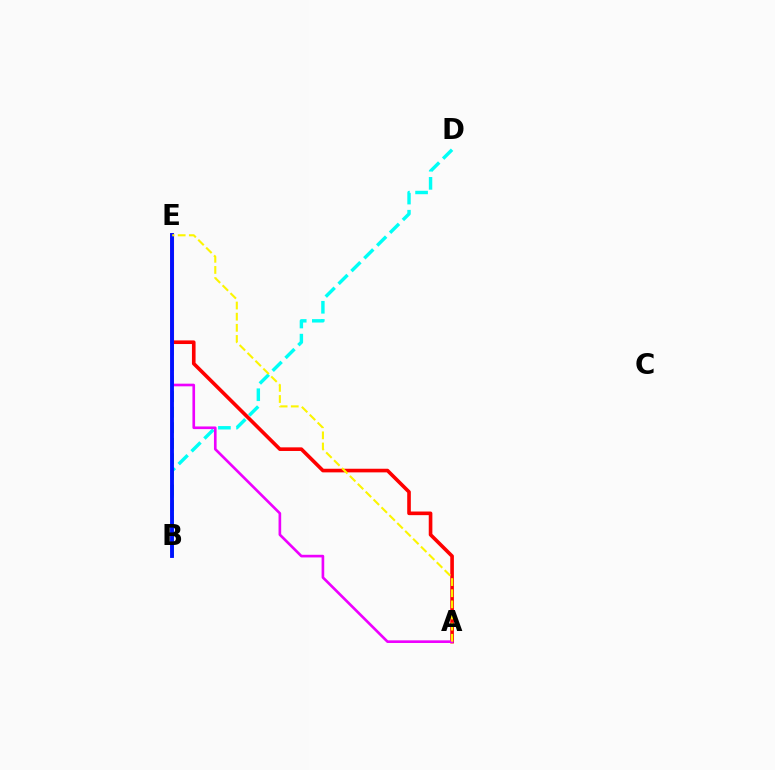{('B', 'D'): [{'color': '#00fff6', 'line_style': 'dashed', 'thickness': 2.46}], ('A', 'E'): [{'color': '#ff0000', 'line_style': 'solid', 'thickness': 2.61}, {'color': '#ee00ff', 'line_style': 'solid', 'thickness': 1.9}, {'color': '#fcf500', 'line_style': 'dashed', 'thickness': 1.51}], ('B', 'E'): [{'color': '#08ff00', 'line_style': 'dashed', 'thickness': 2.11}, {'color': '#0010ff', 'line_style': 'solid', 'thickness': 2.78}]}